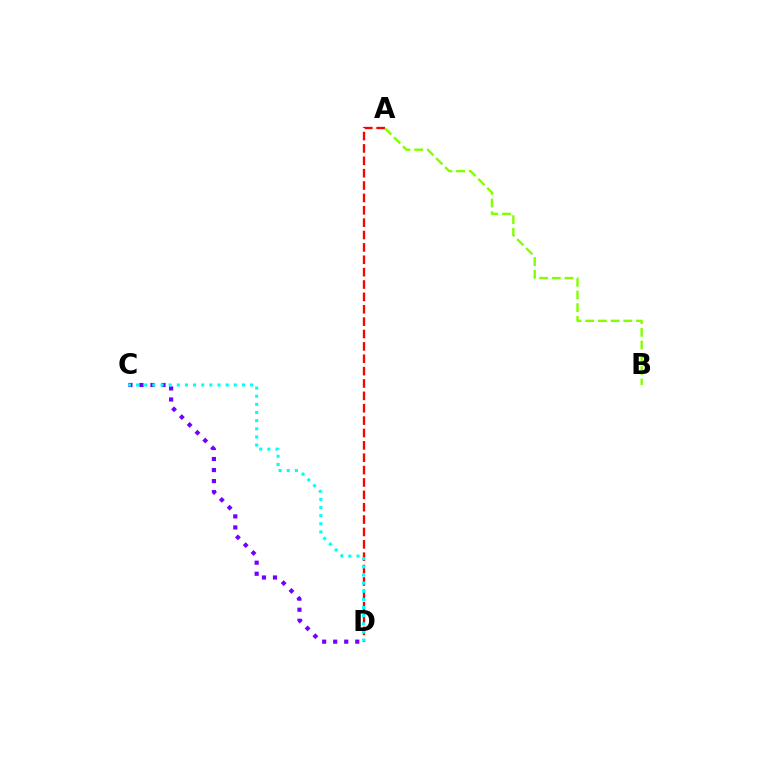{('A', 'D'): [{'color': '#ff0000', 'line_style': 'dashed', 'thickness': 1.68}], ('C', 'D'): [{'color': '#7200ff', 'line_style': 'dotted', 'thickness': 3.0}, {'color': '#00fff6', 'line_style': 'dotted', 'thickness': 2.21}], ('A', 'B'): [{'color': '#84ff00', 'line_style': 'dashed', 'thickness': 1.72}]}